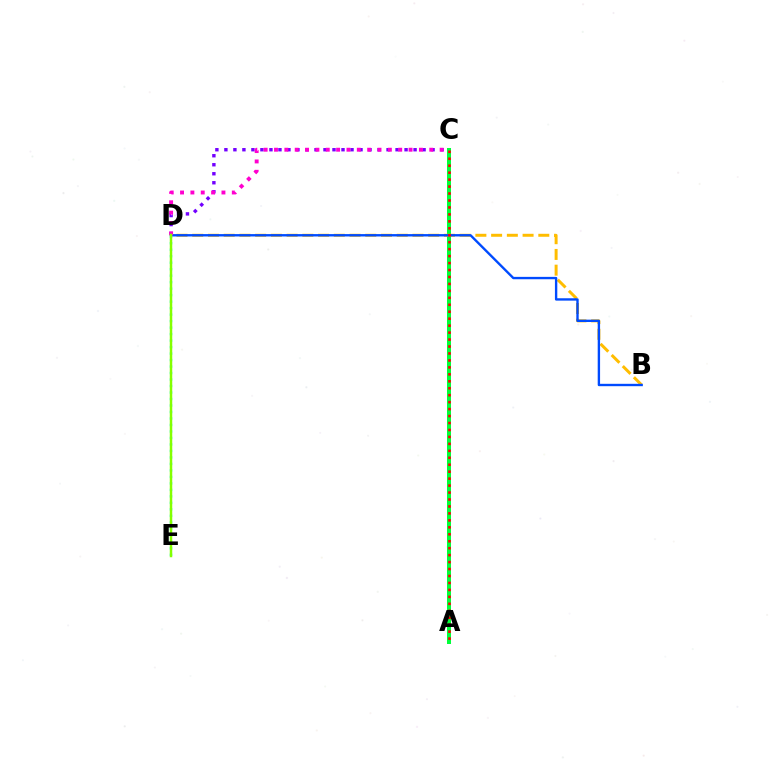{('C', 'D'): [{'color': '#7200ff', 'line_style': 'dotted', 'thickness': 2.45}, {'color': '#ff00cf', 'line_style': 'dotted', 'thickness': 2.81}], ('A', 'C'): [{'color': '#00ff39', 'line_style': 'solid', 'thickness': 2.89}, {'color': '#ff0000', 'line_style': 'dotted', 'thickness': 1.89}], ('B', 'D'): [{'color': '#ffbd00', 'line_style': 'dashed', 'thickness': 2.14}, {'color': '#004bff', 'line_style': 'solid', 'thickness': 1.71}], ('D', 'E'): [{'color': '#00fff6', 'line_style': 'dotted', 'thickness': 1.76}, {'color': '#84ff00', 'line_style': 'solid', 'thickness': 1.78}]}